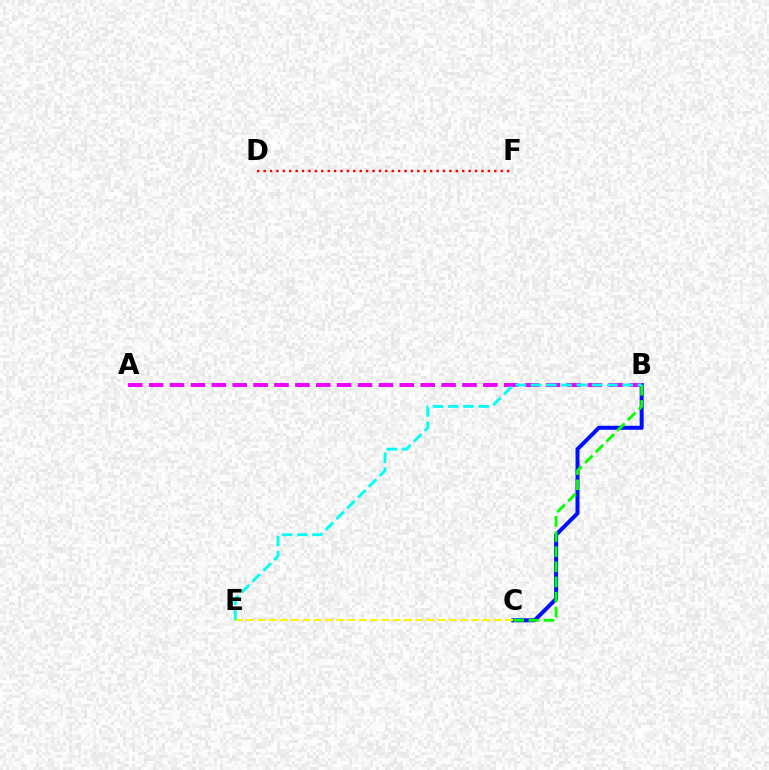{('B', 'C'): [{'color': '#0010ff', 'line_style': 'solid', 'thickness': 2.89}, {'color': '#08ff00', 'line_style': 'dashed', 'thickness': 2.06}], ('A', 'B'): [{'color': '#ee00ff', 'line_style': 'dashed', 'thickness': 2.84}], ('C', 'E'): [{'color': '#fcf500', 'line_style': 'dashed', 'thickness': 1.53}], ('D', 'F'): [{'color': '#ff0000', 'line_style': 'dotted', 'thickness': 1.74}], ('B', 'E'): [{'color': '#00fff6', 'line_style': 'dashed', 'thickness': 2.08}]}